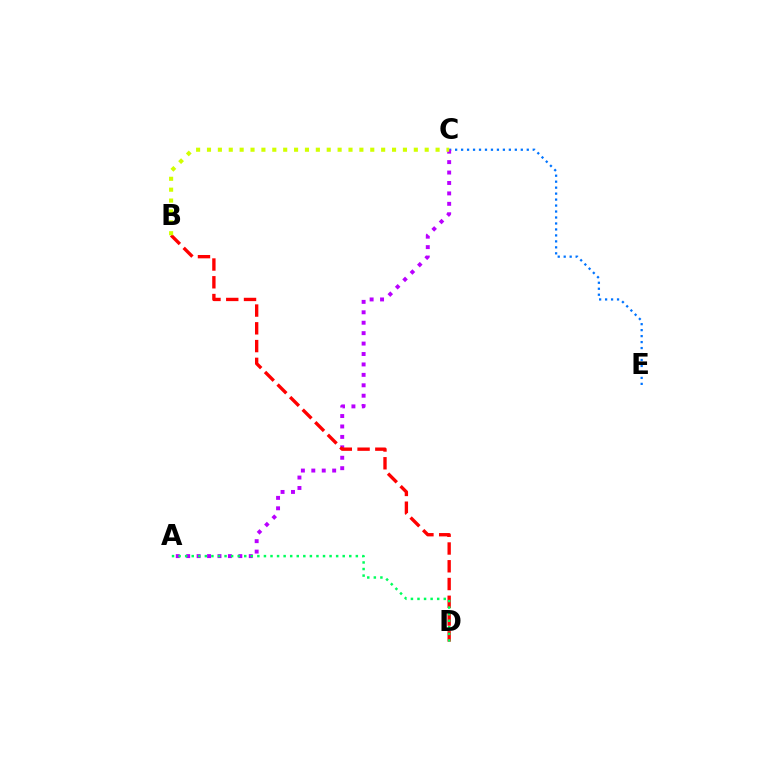{('C', 'E'): [{'color': '#0074ff', 'line_style': 'dotted', 'thickness': 1.62}], ('A', 'C'): [{'color': '#b900ff', 'line_style': 'dotted', 'thickness': 2.83}], ('B', 'D'): [{'color': '#ff0000', 'line_style': 'dashed', 'thickness': 2.41}], ('B', 'C'): [{'color': '#d1ff00', 'line_style': 'dotted', 'thickness': 2.96}], ('A', 'D'): [{'color': '#00ff5c', 'line_style': 'dotted', 'thickness': 1.78}]}